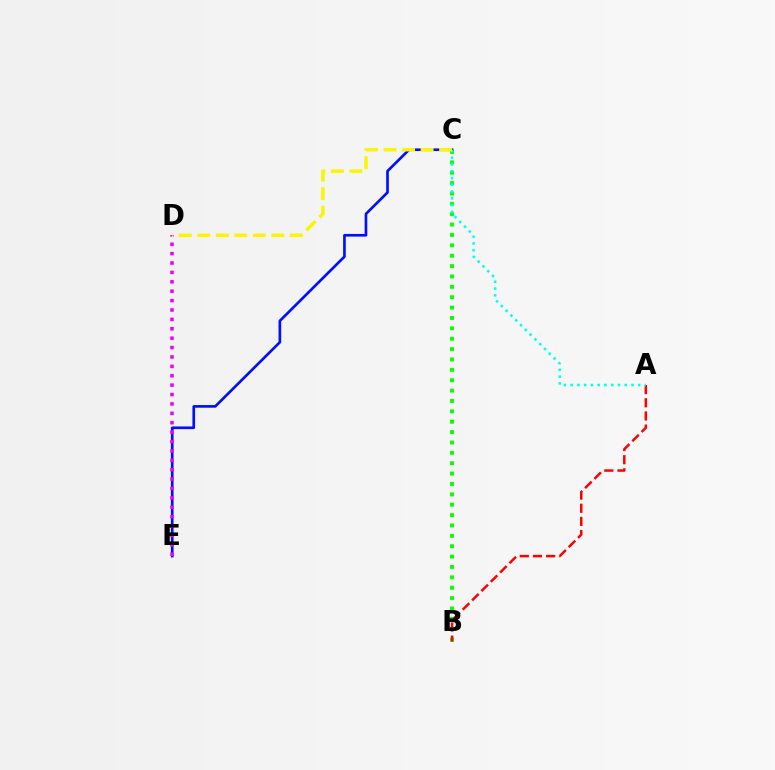{('B', 'C'): [{'color': '#08ff00', 'line_style': 'dotted', 'thickness': 2.82}], ('A', 'B'): [{'color': '#ff0000', 'line_style': 'dashed', 'thickness': 1.79}], ('C', 'E'): [{'color': '#0010ff', 'line_style': 'solid', 'thickness': 1.92}], ('A', 'C'): [{'color': '#00fff6', 'line_style': 'dotted', 'thickness': 1.84}], ('D', 'E'): [{'color': '#ee00ff', 'line_style': 'dotted', 'thickness': 2.55}], ('C', 'D'): [{'color': '#fcf500', 'line_style': 'dashed', 'thickness': 2.52}]}